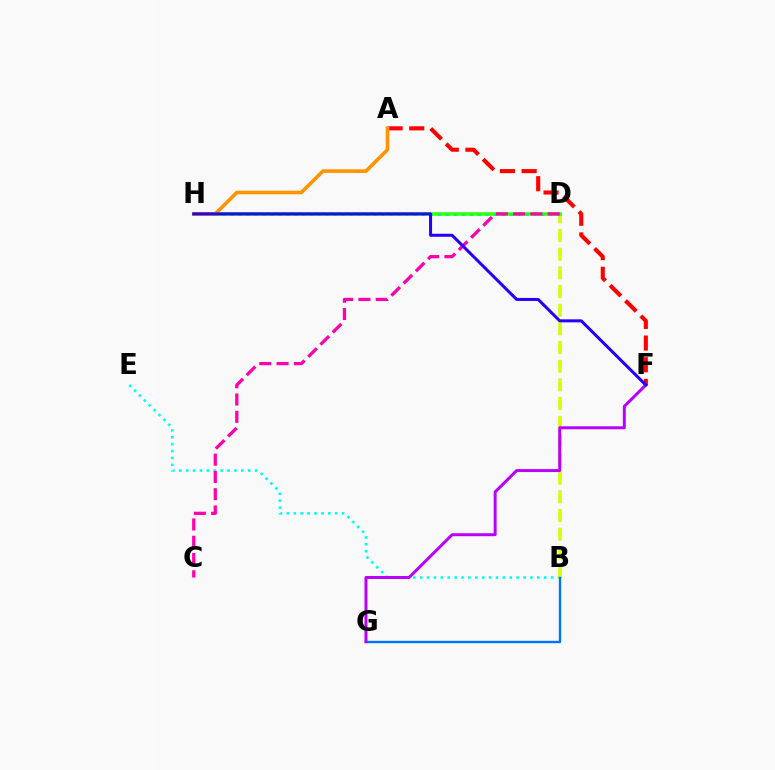{('B', 'E'): [{'color': '#00fff6', 'line_style': 'dotted', 'thickness': 1.87}], ('B', 'D'): [{'color': '#d1ff00', 'line_style': 'dashed', 'thickness': 2.54}], ('D', 'H'): [{'color': '#3dff00', 'line_style': 'solid', 'thickness': 2.56}, {'color': '#00ff5c', 'line_style': 'dotted', 'thickness': 2.17}], ('B', 'G'): [{'color': '#0074ff', 'line_style': 'solid', 'thickness': 1.71}], ('C', 'D'): [{'color': '#ff00ac', 'line_style': 'dashed', 'thickness': 2.35}], ('F', 'G'): [{'color': '#b900ff', 'line_style': 'solid', 'thickness': 2.14}], ('A', 'F'): [{'color': '#ff0000', 'line_style': 'dashed', 'thickness': 2.94}], ('A', 'H'): [{'color': '#ff9400', 'line_style': 'solid', 'thickness': 2.61}], ('F', 'H'): [{'color': '#2500ff', 'line_style': 'solid', 'thickness': 2.17}]}